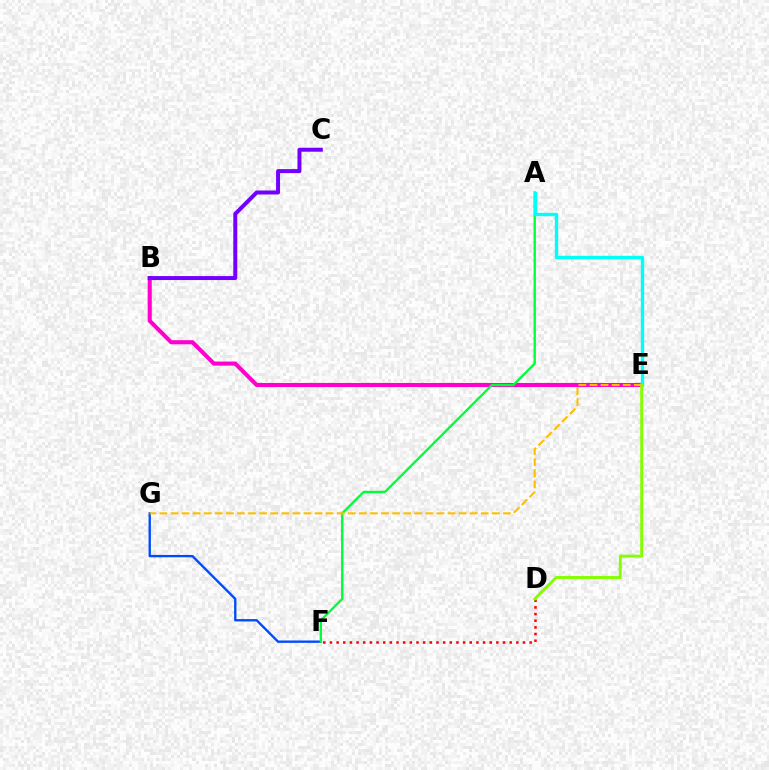{('D', 'F'): [{'color': '#ff0000', 'line_style': 'dotted', 'thickness': 1.81}], ('F', 'G'): [{'color': '#004bff', 'line_style': 'solid', 'thickness': 1.7}], ('B', 'E'): [{'color': '#ff00cf', 'line_style': 'solid', 'thickness': 2.93}], ('B', 'C'): [{'color': '#7200ff', 'line_style': 'solid', 'thickness': 2.86}], ('A', 'F'): [{'color': '#00ff39', 'line_style': 'solid', 'thickness': 1.68}], ('A', 'E'): [{'color': '#00fff6', 'line_style': 'solid', 'thickness': 2.44}], ('D', 'E'): [{'color': '#84ff00', 'line_style': 'solid', 'thickness': 2.09}], ('E', 'G'): [{'color': '#ffbd00', 'line_style': 'dashed', 'thickness': 1.51}]}